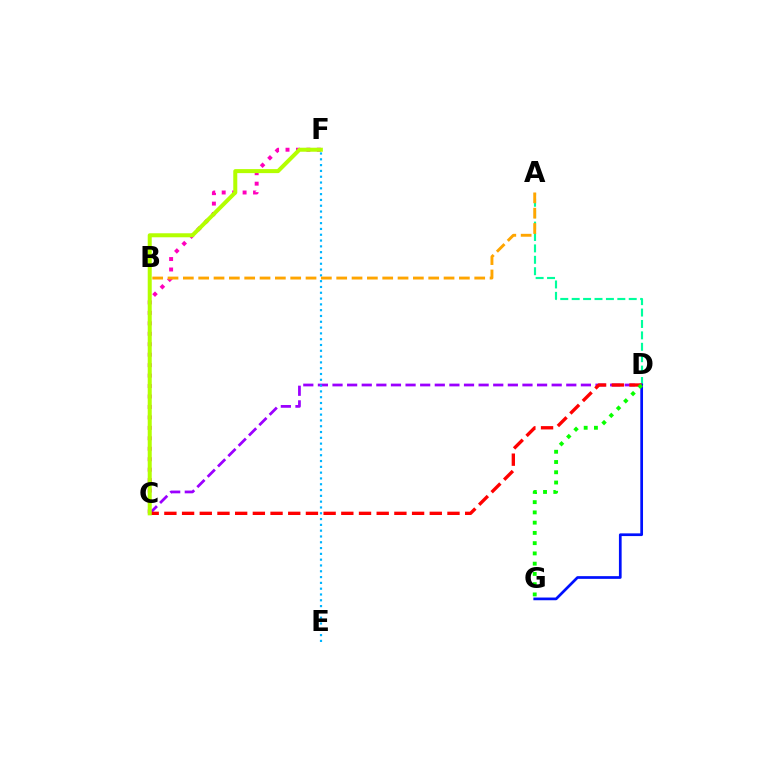{('A', 'D'): [{'color': '#00ff9d', 'line_style': 'dashed', 'thickness': 1.55}], ('D', 'G'): [{'color': '#0010ff', 'line_style': 'solid', 'thickness': 1.95}, {'color': '#08ff00', 'line_style': 'dotted', 'thickness': 2.79}], ('C', 'D'): [{'color': '#9b00ff', 'line_style': 'dashed', 'thickness': 1.98}, {'color': '#ff0000', 'line_style': 'dashed', 'thickness': 2.4}], ('C', 'F'): [{'color': '#ff00bd', 'line_style': 'dotted', 'thickness': 2.84}, {'color': '#b3ff00', 'line_style': 'solid', 'thickness': 2.89}], ('E', 'F'): [{'color': '#00b5ff', 'line_style': 'dotted', 'thickness': 1.58}], ('A', 'B'): [{'color': '#ffa500', 'line_style': 'dashed', 'thickness': 2.08}]}